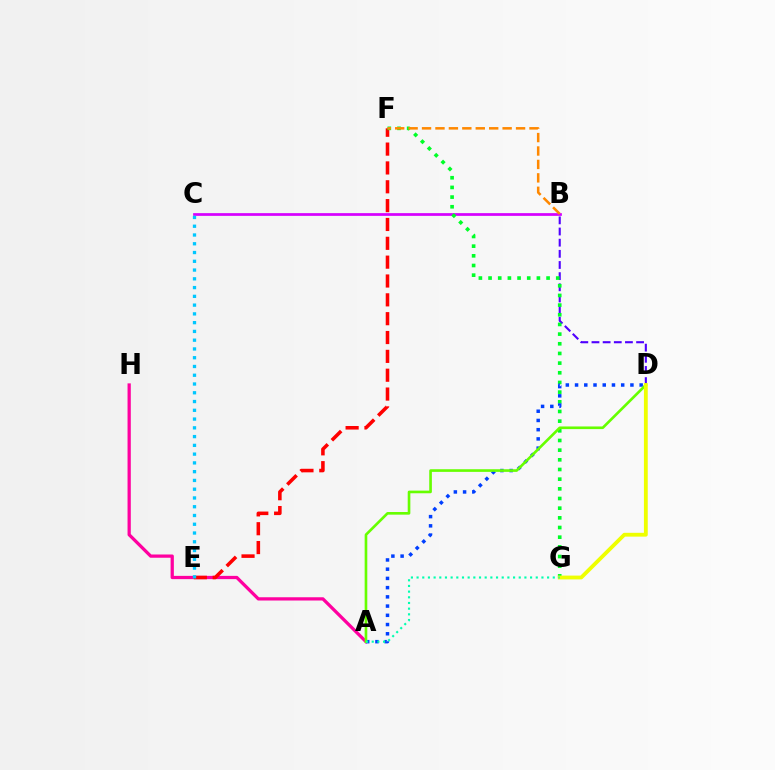{('B', 'C'): [{'color': '#d600ff', 'line_style': 'solid', 'thickness': 1.97}], ('A', 'H'): [{'color': '#ff00a0', 'line_style': 'solid', 'thickness': 2.34}], ('B', 'D'): [{'color': '#4f00ff', 'line_style': 'dashed', 'thickness': 1.52}], ('E', 'F'): [{'color': '#ff0000', 'line_style': 'dashed', 'thickness': 2.56}], ('C', 'E'): [{'color': '#00c7ff', 'line_style': 'dotted', 'thickness': 2.38}], ('F', 'G'): [{'color': '#00ff27', 'line_style': 'dotted', 'thickness': 2.63}], ('B', 'F'): [{'color': '#ff8800', 'line_style': 'dashed', 'thickness': 1.82}], ('A', 'D'): [{'color': '#003fff', 'line_style': 'dotted', 'thickness': 2.51}, {'color': '#66ff00', 'line_style': 'solid', 'thickness': 1.9}], ('D', 'G'): [{'color': '#eeff00', 'line_style': 'solid', 'thickness': 2.75}], ('A', 'G'): [{'color': '#00ffaf', 'line_style': 'dotted', 'thickness': 1.54}]}